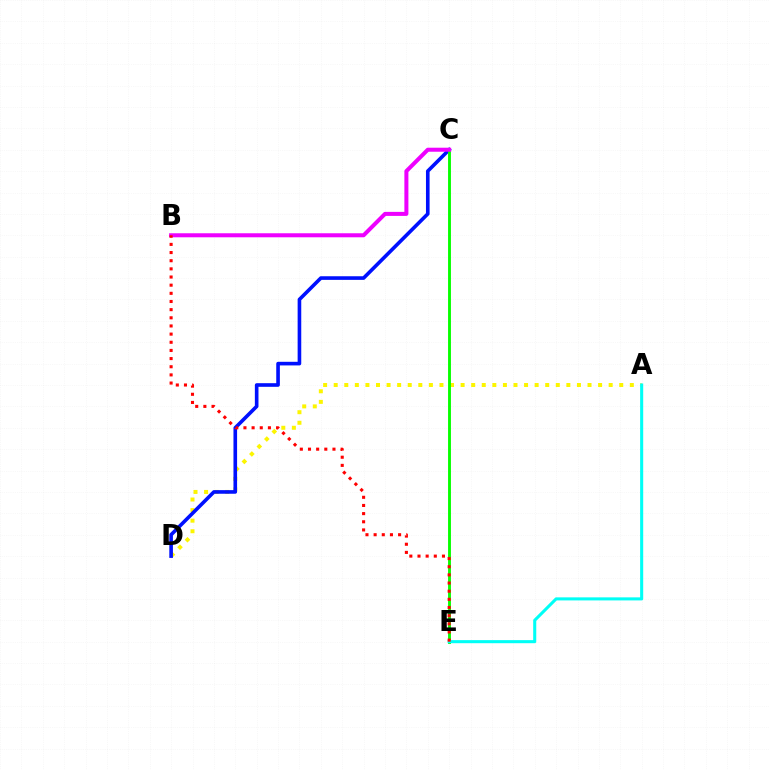{('A', 'D'): [{'color': '#fcf500', 'line_style': 'dotted', 'thickness': 2.87}], ('C', 'D'): [{'color': '#0010ff', 'line_style': 'solid', 'thickness': 2.61}], ('C', 'E'): [{'color': '#08ff00', 'line_style': 'solid', 'thickness': 2.08}], ('B', 'C'): [{'color': '#ee00ff', 'line_style': 'solid', 'thickness': 2.9}], ('A', 'E'): [{'color': '#00fff6', 'line_style': 'solid', 'thickness': 2.21}], ('B', 'E'): [{'color': '#ff0000', 'line_style': 'dotted', 'thickness': 2.22}]}